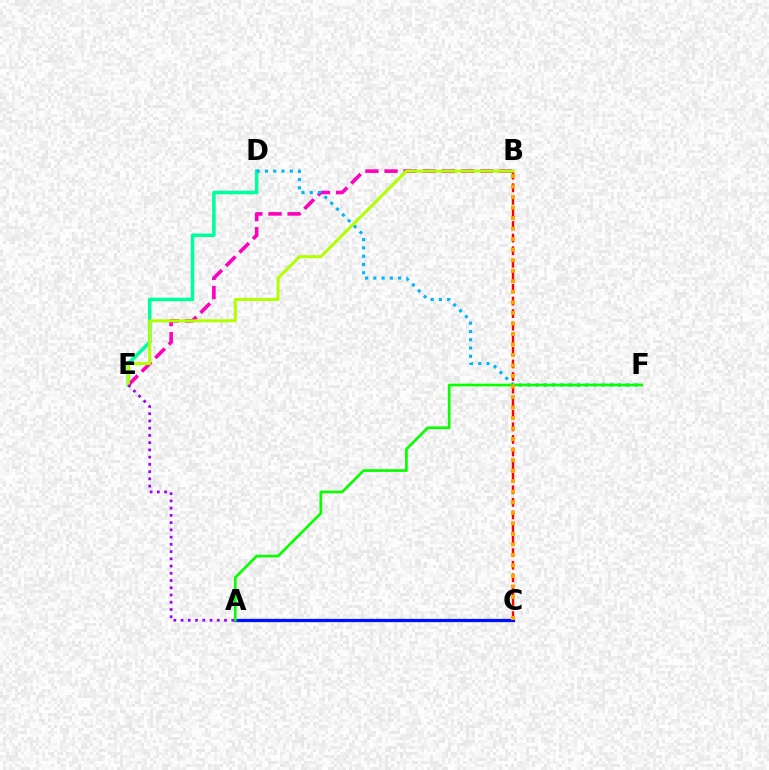{('A', 'C'): [{'color': '#0010ff', 'line_style': 'solid', 'thickness': 2.36}], ('D', 'E'): [{'color': '#00ff9d', 'line_style': 'solid', 'thickness': 2.56}], ('B', 'C'): [{'color': '#ff0000', 'line_style': 'dashed', 'thickness': 1.71}, {'color': '#ffa500', 'line_style': 'dotted', 'thickness': 2.86}], ('B', 'E'): [{'color': '#ff00bd', 'line_style': 'dashed', 'thickness': 2.6}, {'color': '#b3ff00', 'line_style': 'solid', 'thickness': 2.17}], ('D', 'F'): [{'color': '#00b5ff', 'line_style': 'dotted', 'thickness': 2.25}], ('A', 'F'): [{'color': '#08ff00', 'line_style': 'solid', 'thickness': 1.94}], ('A', 'E'): [{'color': '#9b00ff', 'line_style': 'dotted', 'thickness': 1.97}]}